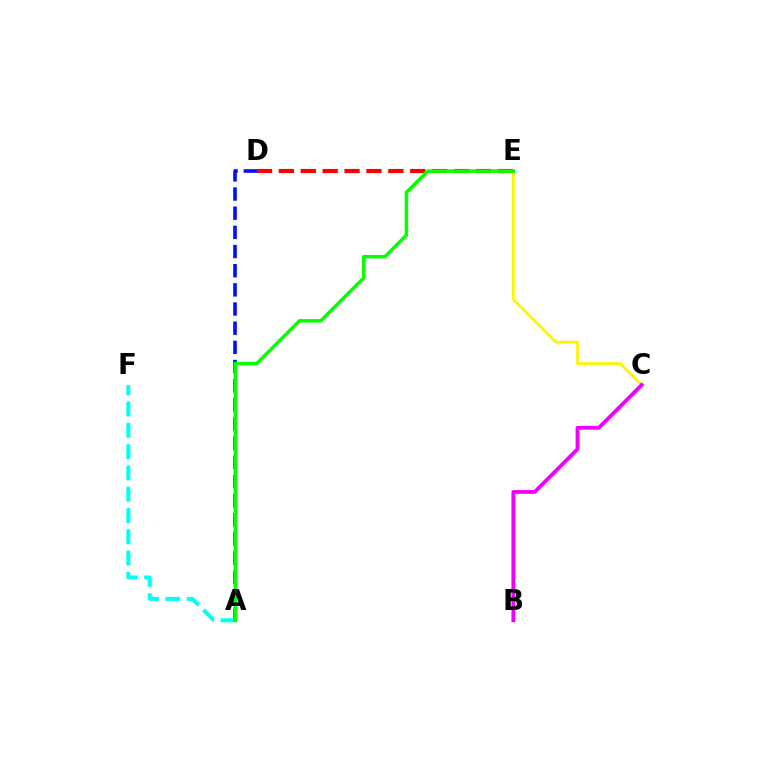{('C', 'E'): [{'color': '#fcf500', 'line_style': 'solid', 'thickness': 2.0}], ('A', 'D'): [{'color': '#0010ff', 'line_style': 'dashed', 'thickness': 2.6}], ('D', 'E'): [{'color': '#ff0000', 'line_style': 'dashed', 'thickness': 2.98}], ('B', 'C'): [{'color': '#ee00ff', 'line_style': 'solid', 'thickness': 2.74}], ('A', 'F'): [{'color': '#00fff6', 'line_style': 'dashed', 'thickness': 2.89}], ('A', 'E'): [{'color': '#08ff00', 'line_style': 'solid', 'thickness': 2.53}]}